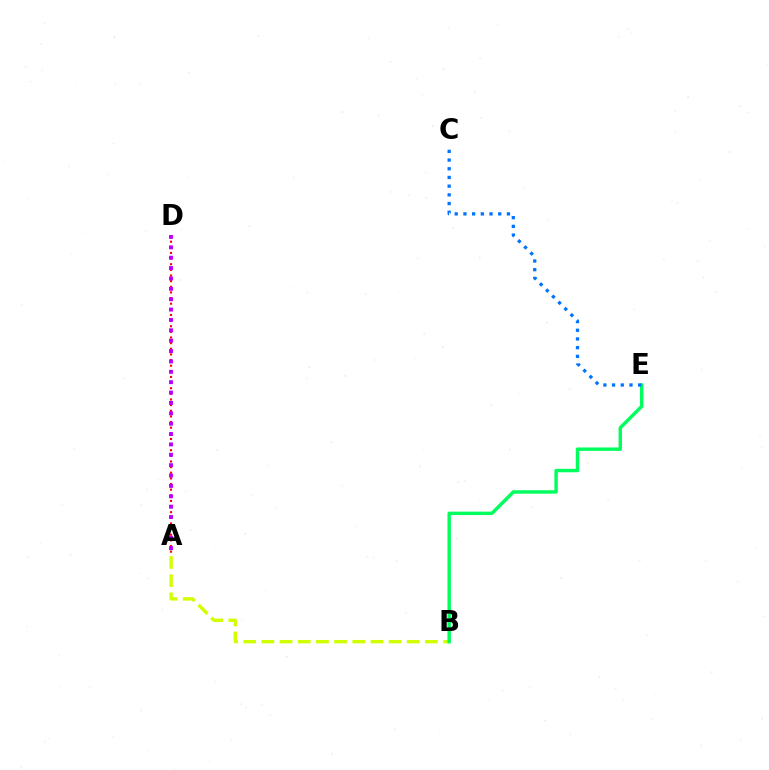{('A', 'B'): [{'color': '#d1ff00', 'line_style': 'dashed', 'thickness': 2.47}], ('B', 'E'): [{'color': '#00ff5c', 'line_style': 'solid', 'thickness': 2.47}], ('A', 'D'): [{'color': '#ff0000', 'line_style': 'dotted', 'thickness': 1.53}, {'color': '#b900ff', 'line_style': 'dotted', 'thickness': 2.82}], ('C', 'E'): [{'color': '#0074ff', 'line_style': 'dotted', 'thickness': 2.36}]}